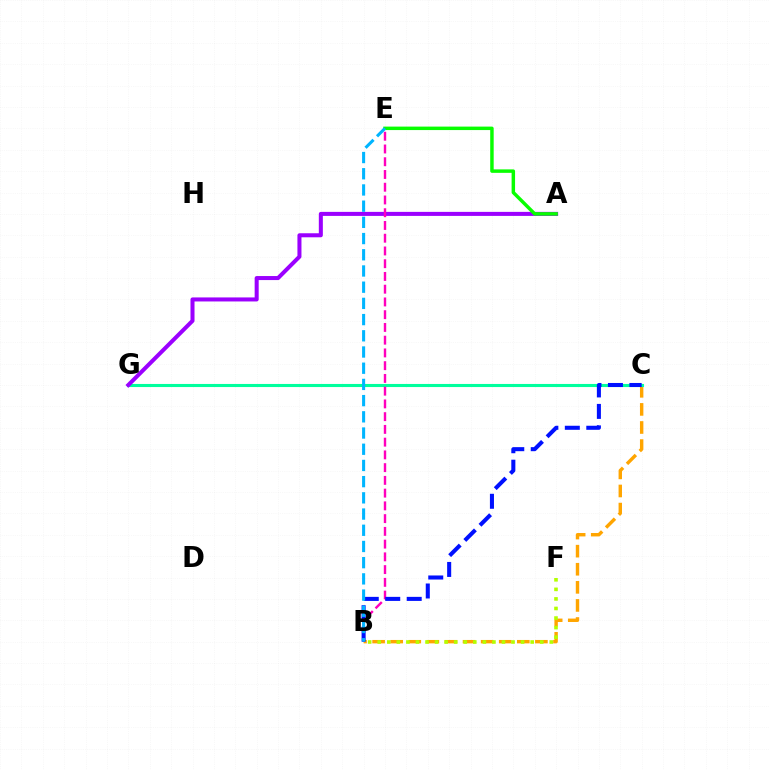{('C', 'G'): [{'color': '#ff0000', 'line_style': 'dashed', 'thickness': 1.84}, {'color': '#00ff9d', 'line_style': 'solid', 'thickness': 2.23}], ('B', 'C'): [{'color': '#ffa500', 'line_style': 'dashed', 'thickness': 2.46}, {'color': '#0010ff', 'line_style': 'dashed', 'thickness': 2.92}], ('A', 'G'): [{'color': '#9b00ff', 'line_style': 'solid', 'thickness': 2.9}], ('B', 'E'): [{'color': '#ff00bd', 'line_style': 'dashed', 'thickness': 1.73}, {'color': '#00b5ff', 'line_style': 'dashed', 'thickness': 2.2}], ('B', 'F'): [{'color': '#b3ff00', 'line_style': 'dotted', 'thickness': 2.6}], ('A', 'E'): [{'color': '#08ff00', 'line_style': 'solid', 'thickness': 2.49}]}